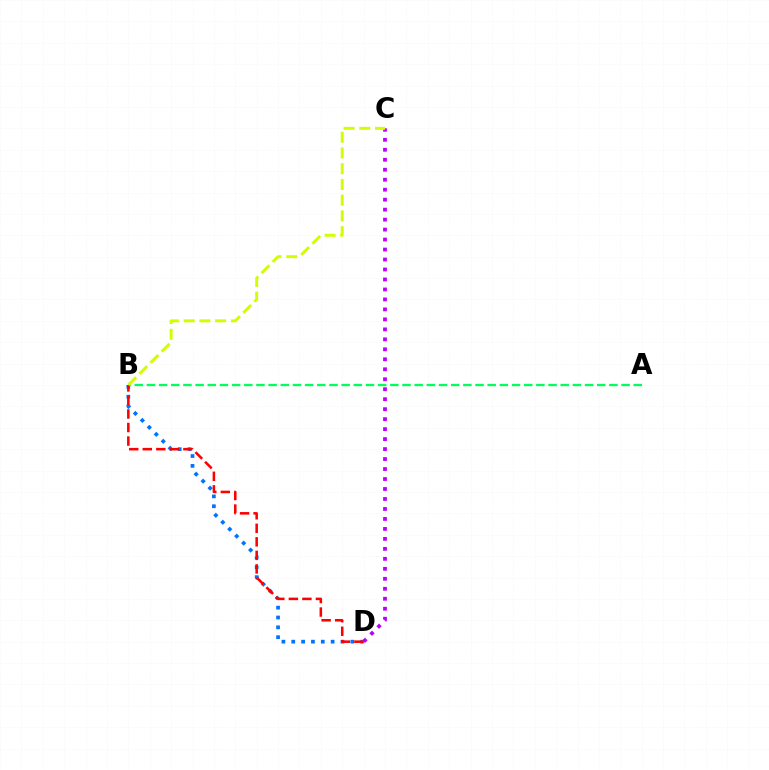{('C', 'D'): [{'color': '#b900ff', 'line_style': 'dotted', 'thickness': 2.71}], ('B', 'D'): [{'color': '#0074ff', 'line_style': 'dotted', 'thickness': 2.67}, {'color': '#ff0000', 'line_style': 'dashed', 'thickness': 1.84}], ('A', 'B'): [{'color': '#00ff5c', 'line_style': 'dashed', 'thickness': 1.65}], ('B', 'C'): [{'color': '#d1ff00', 'line_style': 'dashed', 'thickness': 2.14}]}